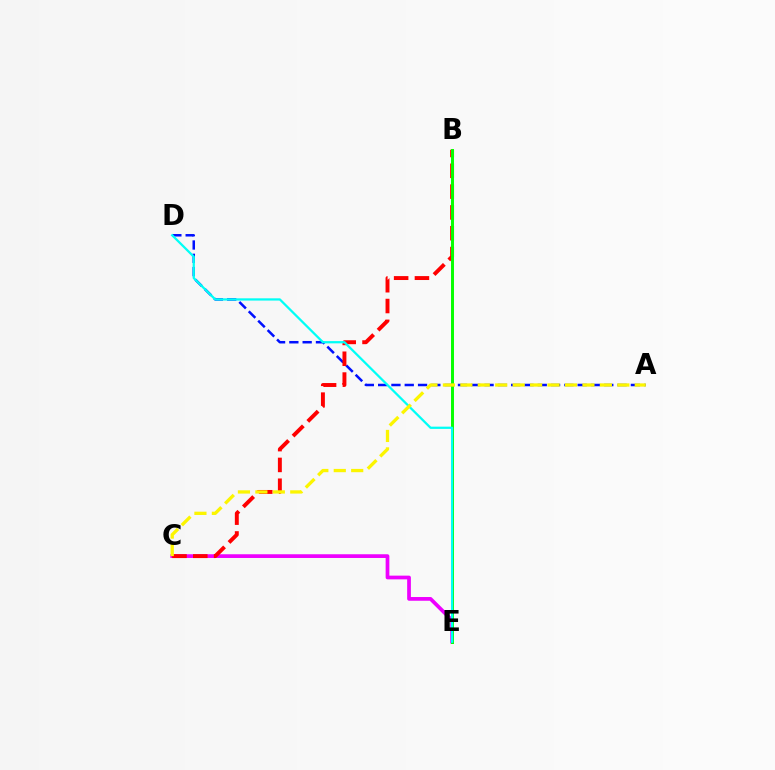{('A', 'D'): [{'color': '#0010ff', 'line_style': 'dashed', 'thickness': 1.81}], ('C', 'E'): [{'color': '#ee00ff', 'line_style': 'solid', 'thickness': 2.68}], ('B', 'C'): [{'color': '#ff0000', 'line_style': 'dashed', 'thickness': 2.83}], ('B', 'E'): [{'color': '#08ff00', 'line_style': 'solid', 'thickness': 2.13}], ('D', 'E'): [{'color': '#00fff6', 'line_style': 'solid', 'thickness': 1.62}], ('A', 'C'): [{'color': '#fcf500', 'line_style': 'dashed', 'thickness': 2.37}]}